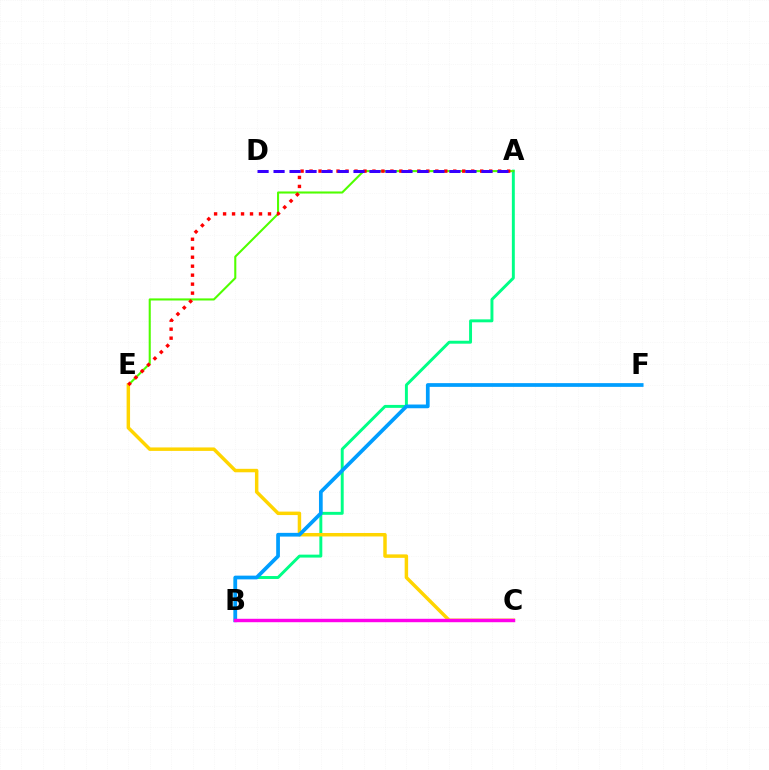{('A', 'B'): [{'color': '#00ff86', 'line_style': 'solid', 'thickness': 2.12}], ('A', 'E'): [{'color': '#4fff00', 'line_style': 'solid', 'thickness': 1.5}, {'color': '#ff0000', 'line_style': 'dotted', 'thickness': 2.44}], ('C', 'E'): [{'color': '#ffd500', 'line_style': 'solid', 'thickness': 2.5}], ('B', 'F'): [{'color': '#009eff', 'line_style': 'solid', 'thickness': 2.68}], ('A', 'D'): [{'color': '#3700ff', 'line_style': 'dashed', 'thickness': 2.17}], ('B', 'C'): [{'color': '#ff00ed', 'line_style': 'solid', 'thickness': 2.47}]}